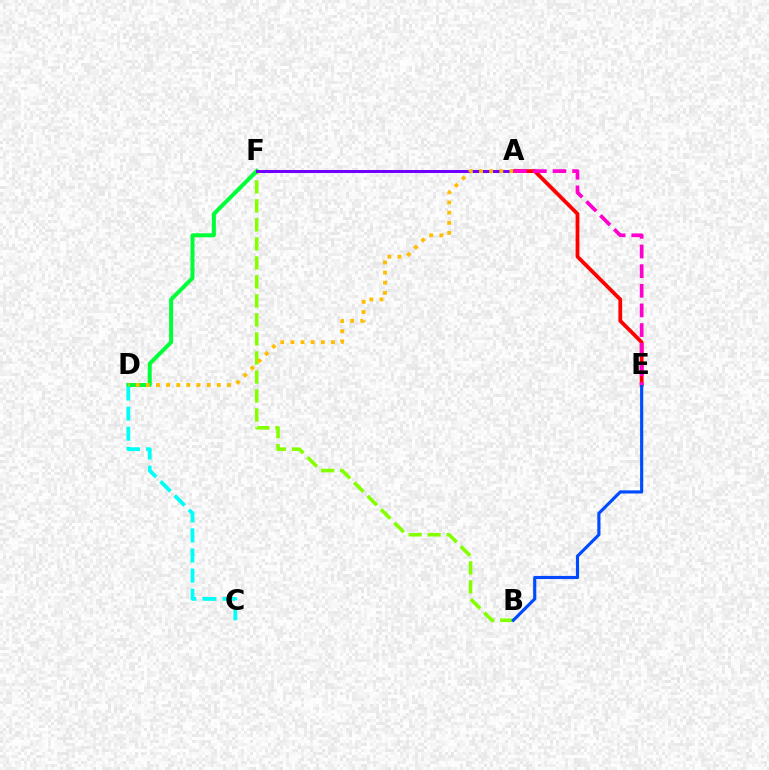{('B', 'F'): [{'color': '#84ff00', 'line_style': 'dashed', 'thickness': 2.58}], ('D', 'F'): [{'color': '#00ff39', 'line_style': 'solid', 'thickness': 2.88}], ('A', 'F'): [{'color': '#7200ff', 'line_style': 'solid', 'thickness': 2.17}], ('A', 'E'): [{'color': '#ff0000', 'line_style': 'solid', 'thickness': 2.72}, {'color': '#ff00cf', 'line_style': 'dashed', 'thickness': 2.67}], ('A', 'D'): [{'color': '#ffbd00', 'line_style': 'dotted', 'thickness': 2.76}], ('B', 'E'): [{'color': '#004bff', 'line_style': 'solid', 'thickness': 2.27}], ('C', 'D'): [{'color': '#00fff6', 'line_style': 'dashed', 'thickness': 2.73}]}